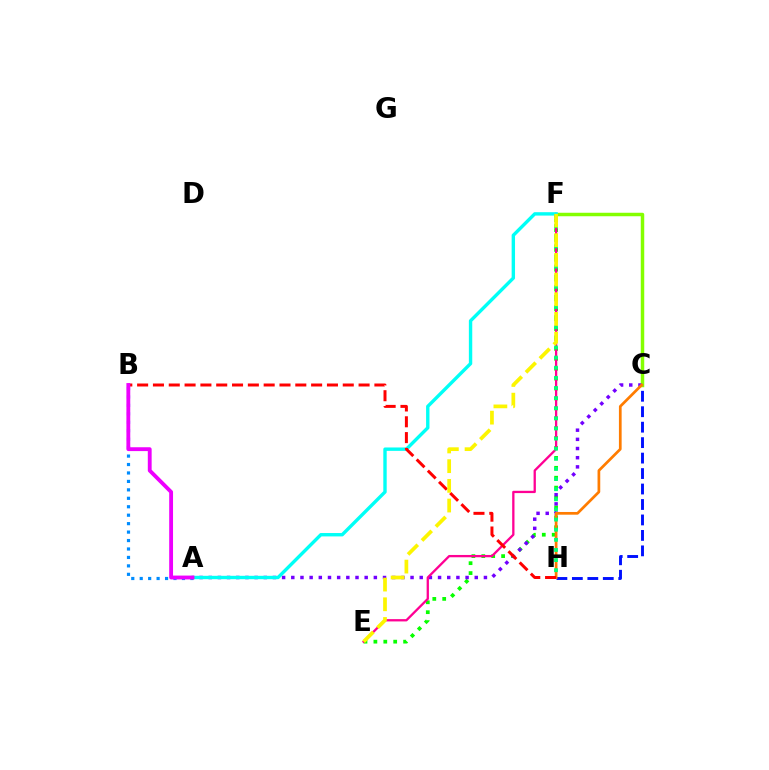{('A', 'B'): [{'color': '#008cff', 'line_style': 'dotted', 'thickness': 2.3}, {'color': '#ee00ff', 'line_style': 'solid', 'thickness': 2.77}], ('E', 'F'): [{'color': '#08ff00', 'line_style': 'dotted', 'thickness': 2.69}, {'color': '#ff0094', 'line_style': 'solid', 'thickness': 1.66}, {'color': '#fcf500', 'line_style': 'dashed', 'thickness': 2.68}], ('C', 'H'): [{'color': '#0010ff', 'line_style': 'dashed', 'thickness': 2.1}, {'color': '#ff7c00', 'line_style': 'solid', 'thickness': 1.96}], ('C', 'F'): [{'color': '#84ff00', 'line_style': 'solid', 'thickness': 2.5}], ('A', 'C'): [{'color': '#7200ff', 'line_style': 'dotted', 'thickness': 2.49}], ('A', 'F'): [{'color': '#00fff6', 'line_style': 'solid', 'thickness': 2.44}], ('F', 'H'): [{'color': '#00ff74', 'line_style': 'dotted', 'thickness': 2.75}], ('B', 'H'): [{'color': '#ff0000', 'line_style': 'dashed', 'thickness': 2.15}]}